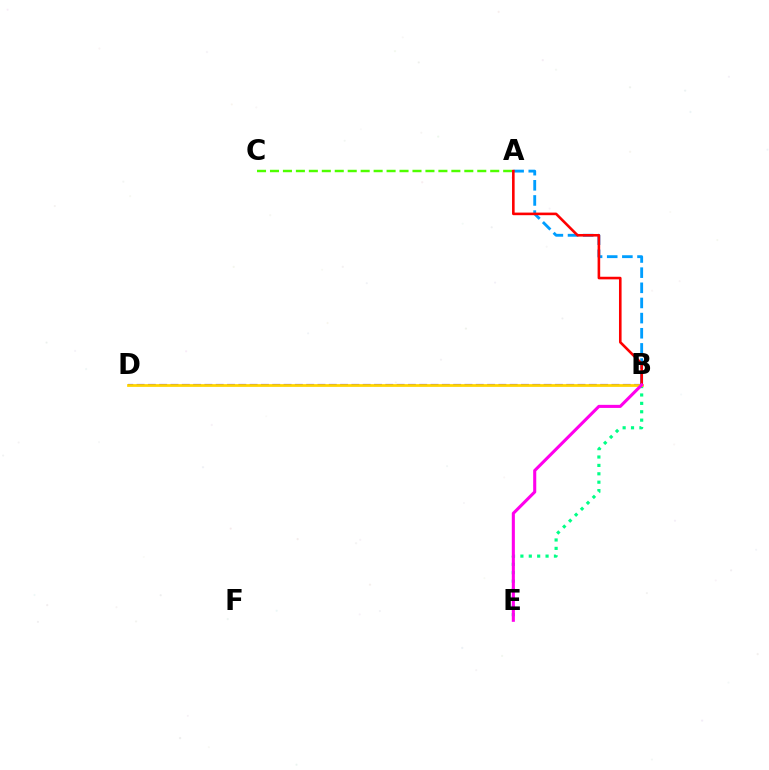{('A', 'C'): [{'color': '#4fff00', 'line_style': 'dashed', 'thickness': 1.76}], ('A', 'B'): [{'color': '#009eff', 'line_style': 'dashed', 'thickness': 2.06}, {'color': '#ff0000', 'line_style': 'solid', 'thickness': 1.87}], ('B', 'E'): [{'color': '#00ff86', 'line_style': 'dotted', 'thickness': 2.28}, {'color': '#ff00ed', 'line_style': 'solid', 'thickness': 2.22}], ('B', 'D'): [{'color': '#3700ff', 'line_style': 'dashed', 'thickness': 1.54}, {'color': '#ffd500', 'line_style': 'solid', 'thickness': 1.98}]}